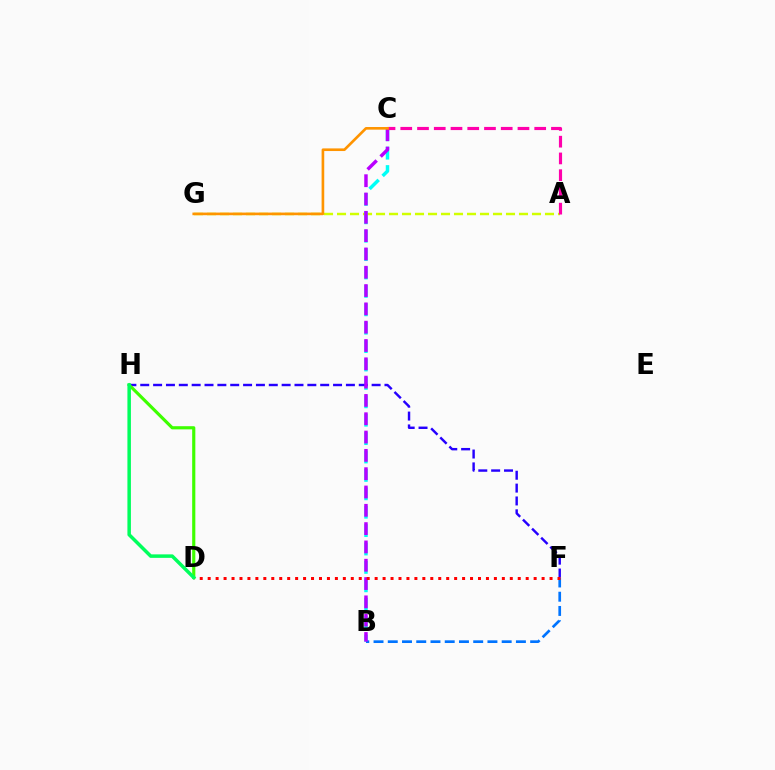{('A', 'G'): [{'color': '#d1ff00', 'line_style': 'dashed', 'thickness': 1.77}], ('B', 'C'): [{'color': '#00fff6', 'line_style': 'dashed', 'thickness': 2.5}, {'color': '#b900ff', 'line_style': 'dashed', 'thickness': 2.49}], ('B', 'F'): [{'color': '#0074ff', 'line_style': 'dashed', 'thickness': 1.93}], ('F', 'H'): [{'color': '#2500ff', 'line_style': 'dashed', 'thickness': 1.75}], ('D', 'H'): [{'color': '#3dff00', 'line_style': 'solid', 'thickness': 2.27}, {'color': '#00ff5c', 'line_style': 'solid', 'thickness': 2.52}], ('A', 'C'): [{'color': '#ff00ac', 'line_style': 'dashed', 'thickness': 2.27}], ('D', 'F'): [{'color': '#ff0000', 'line_style': 'dotted', 'thickness': 2.16}], ('C', 'G'): [{'color': '#ff9400', 'line_style': 'solid', 'thickness': 1.9}]}